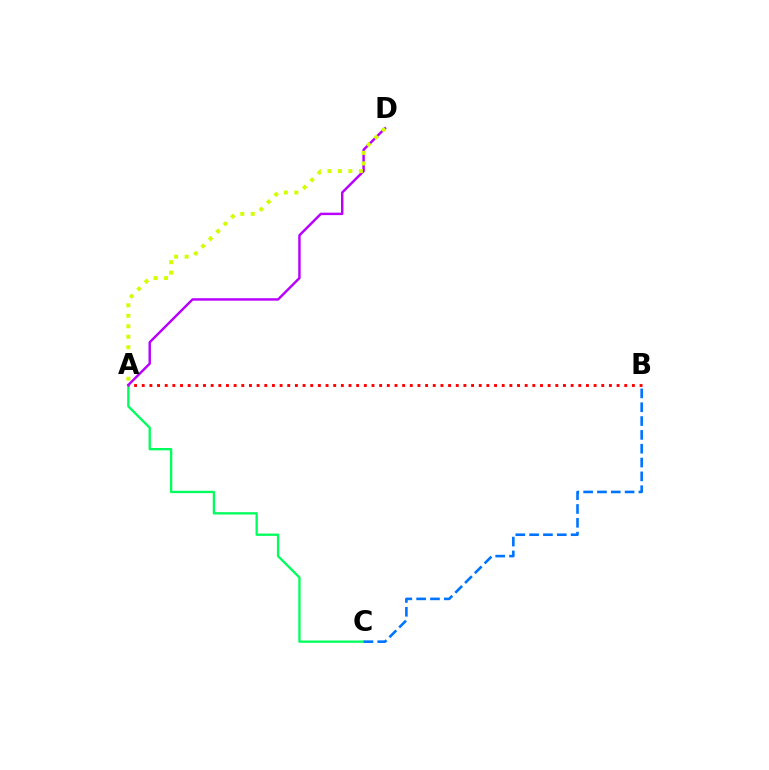{('A', 'C'): [{'color': '#00ff5c', 'line_style': 'solid', 'thickness': 1.68}], ('B', 'C'): [{'color': '#0074ff', 'line_style': 'dashed', 'thickness': 1.88}], ('A', 'B'): [{'color': '#ff0000', 'line_style': 'dotted', 'thickness': 2.08}], ('A', 'D'): [{'color': '#b900ff', 'line_style': 'solid', 'thickness': 1.76}, {'color': '#d1ff00', 'line_style': 'dotted', 'thickness': 2.85}]}